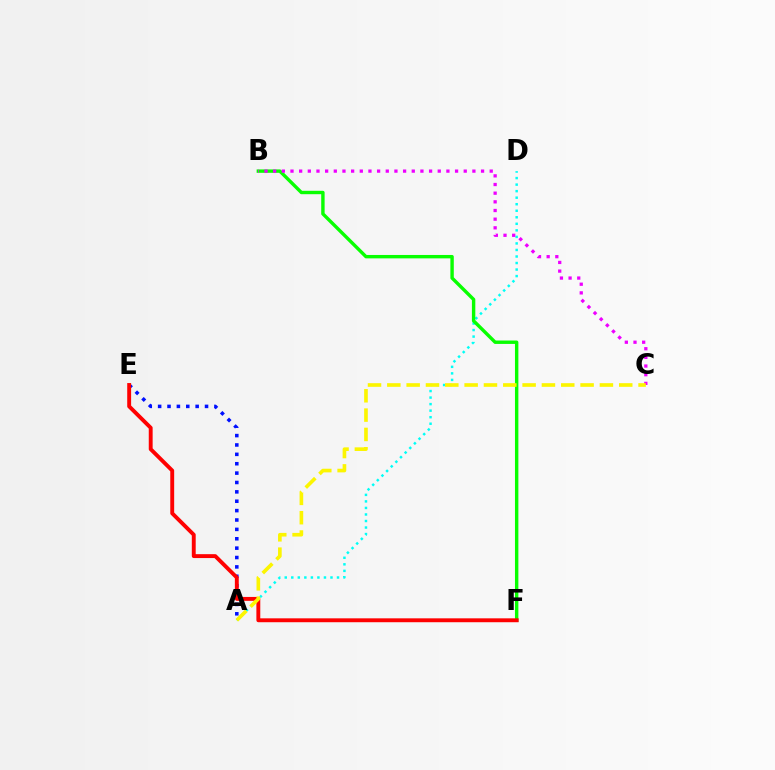{('A', 'E'): [{'color': '#0010ff', 'line_style': 'dotted', 'thickness': 2.55}], ('A', 'D'): [{'color': '#00fff6', 'line_style': 'dotted', 'thickness': 1.78}], ('B', 'F'): [{'color': '#08ff00', 'line_style': 'solid', 'thickness': 2.45}], ('B', 'C'): [{'color': '#ee00ff', 'line_style': 'dotted', 'thickness': 2.35}], ('E', 'F'): [{'color': '#ff0000', 'line_style': 'solid', 'thickness': 2.8}], ('A', 'C'): [{'color': '#fcf500', 'line_style': 'dashed', 'thickness': 2.63}]}